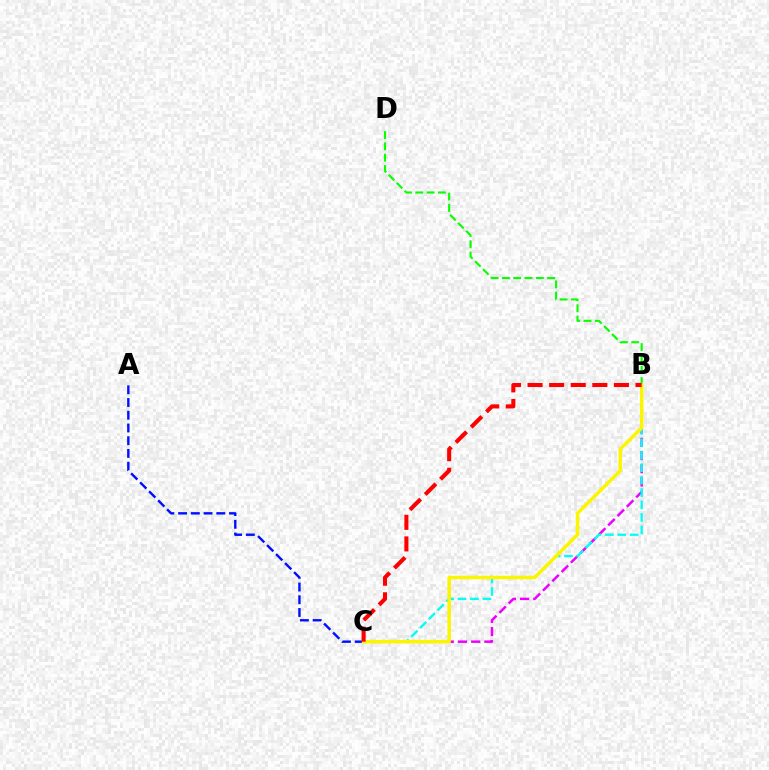{('B', 'D'): [{'color': '#08ff00', 'line_style': 'dashed', 'thickness': 1.54}], ('B', 'C'): [{'color': '#ee00ff', 'line_style': 'dashed', 'thickness': 1.79}, {'color': '#00fff6', 'line_style': 'dashed', 'thickness': 1.69}, {'color': '#fcf500', 'line_style': 'solid', 'thickness': 2.5}, {'color': '#ff0000', 'line_style': 'dashed', 'thickness': 2.93}], ('A', 'C'): [{'color': '#0010ff', 'line_style': 'dashed', 'thickness': 1.73}]}